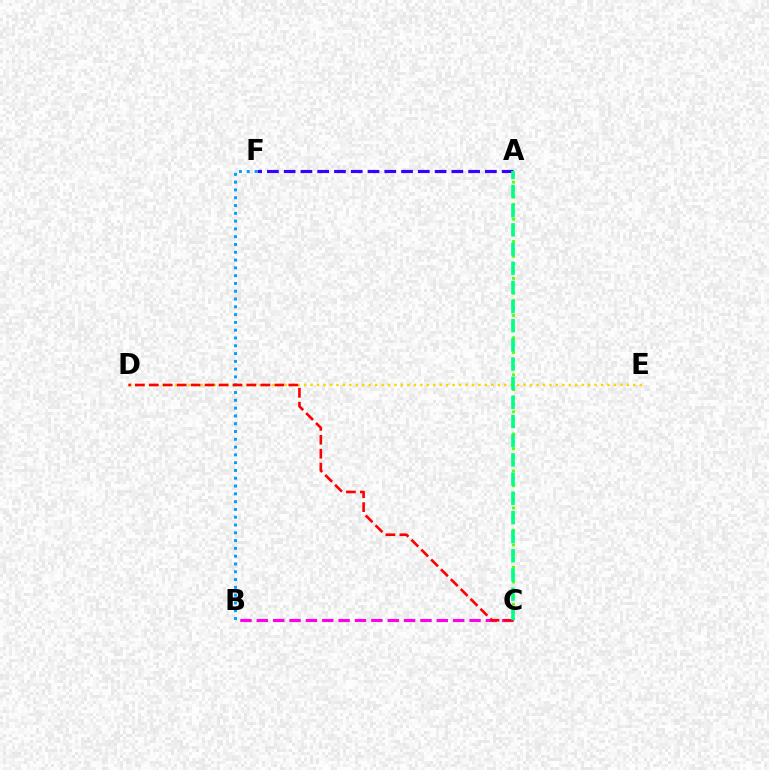{('A', 'F'): [{'color': '#3700ff', 'line_style': 'dashed', 'thickness': 2.28}], ('A', 'C'): [{'color': '#4fff00', 'line_style': 'dotted', 'thickness': 2.01}, {'color': '#00ff86', 'line_style': 'dashed', 'thickness': 2.6}], ('B', 'C'): [{'color': '#ff00ed', 'line_style': 'dashed', 'thickness': 2.22}], ('B', 'F'): [{'color': '#009eff', 'line_style': 'dotted', 'thickness': 2.12}], ('D', 'E'): [{'color': '#ffd500', 'line_style': 'dotted', 'thickness': 1.75}], ('C', 'D'): [{'color': '#ff0000', 'line_style': 'dashed', 'thickness': 1.9}]}